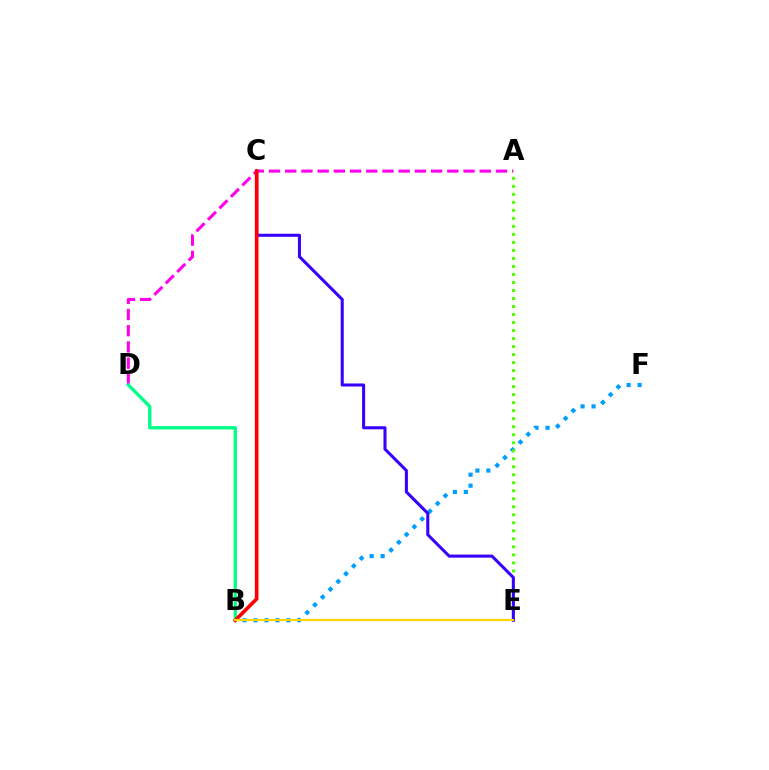{('A', 'D'): [{'color': '#ff00ed', 'line_style': 'dashed', 'thickness': 2.2}], ('B', 'F'): [{'color': '#009eff', 'line_style': 'dotted', 'thickness': 2.98}], ('B', 'D'): [{'color': '#00ff86', 'line_style': 'solid', 'thickness': 2.39}], ('A', 'E'): [{'color': '#4fff00', 'line_style': 'dotted', 'thickness': 2.18}], ('C', 'E'): [{'color': '#3700ff', 'line_style': 'solid', 'thickness': 2.19}], ('B', 'C'): [{'color': '#ff0000', 'line_style': 'solid', 'thickness': 2.62}], ('B', 'E'): [{'color': '#ffd500', 'line_style': 'solid', 'thickness': 1.54}]}